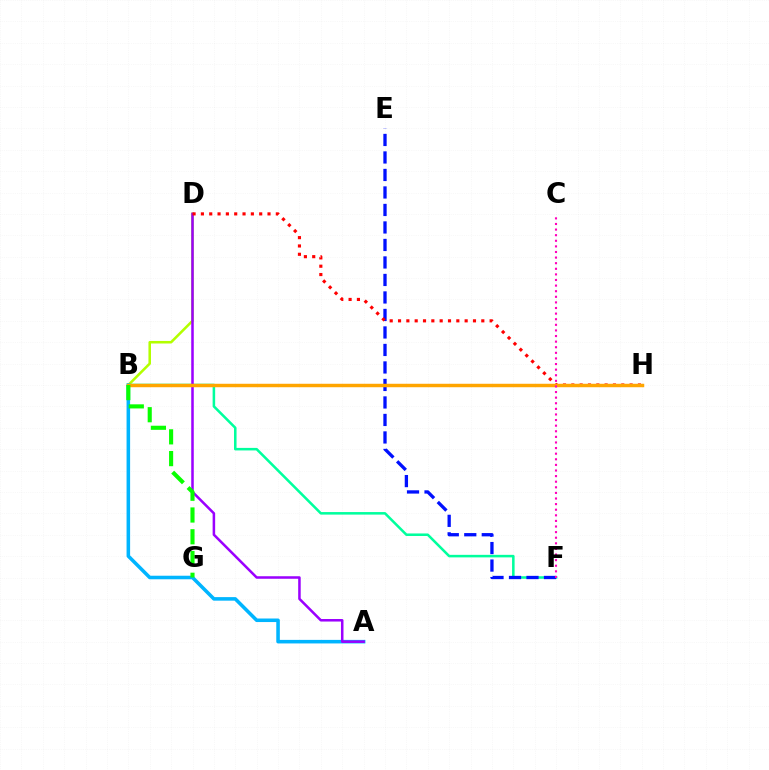{('B', 'D'): [{'color': '#b3ff00', 'line_style': 'solid', 'thickness': 1.84}], ('A', 'B'): [{'color': '#00b5ff', 'line_style': 'solid', 'thickness': 2.56}], ('B', 'F'): [{'color': '#00ff9d', 'line_style': 'solid', 'thickness': 1.83}], ('A', 'D'): [{'color': '#9b00ff', 'line_style': 'solid', 'thickness': 1.82}], ('E', 'F'): [{'color': '#0010ff', 'line_style': 'dashed', 'thickness': 2.38}], ('D', 'H'): [{'color': '#ff0000', 'line_style': 'dotted', 'thickness': 2.26}], ('B', 'H'): [{'color': '#ffa500', 'line_style': 'solid', 'thickness': 2.49}], ('B', 'G'): [{'color': '#08ff00', 'line_style': 'dashed', 'thickness': 2.96}], ('C', 'F'): [{'color': '#ff00bd', 'line_style': 'dotted', 'thickness': 1.52}]}